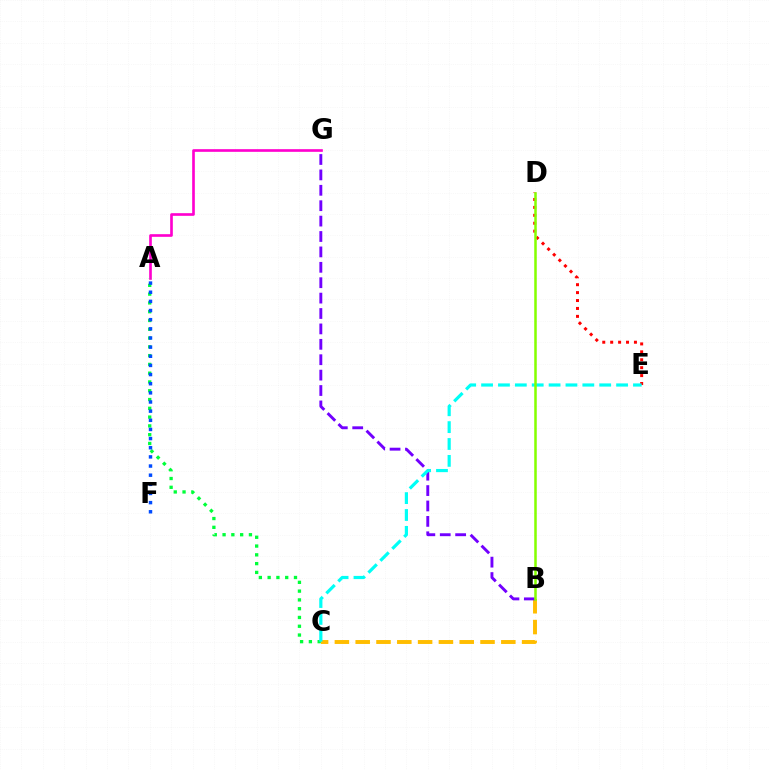{('D', 'E'): [{'color': '#ff0000', 'line_style': 'dotted', 'thickness': 2.15}], ('A', 'G'): [{'color': '#ff00cf', 'line_style': 'solid', 'thickness': 1.91}], ('A', 'C'): [{'color': '#00ff39', 'line_style': 'dotted', 'thickness': 2.39}], ('A', 'F'): [{'color': '#004bff', 'line_style': 'dotted', 'thickness': 2.49}], ('B', 'C'): [{'color': '#ffbd00', 'line_style': 'dashed', 'thickness': 2.83}], ('B', 'G'): [{'color': '#7200ff', 'line_style': 'dashed', 'thickness': 2.09}], ('C', 'E'): [{'color': '#00fff6', 'line_style': 'dashed', 'thickness': 2.29}], ('B', 'D'): [{'color': '#84ff00', 'line_style': 'solid', 'thickness': 1.82}]}